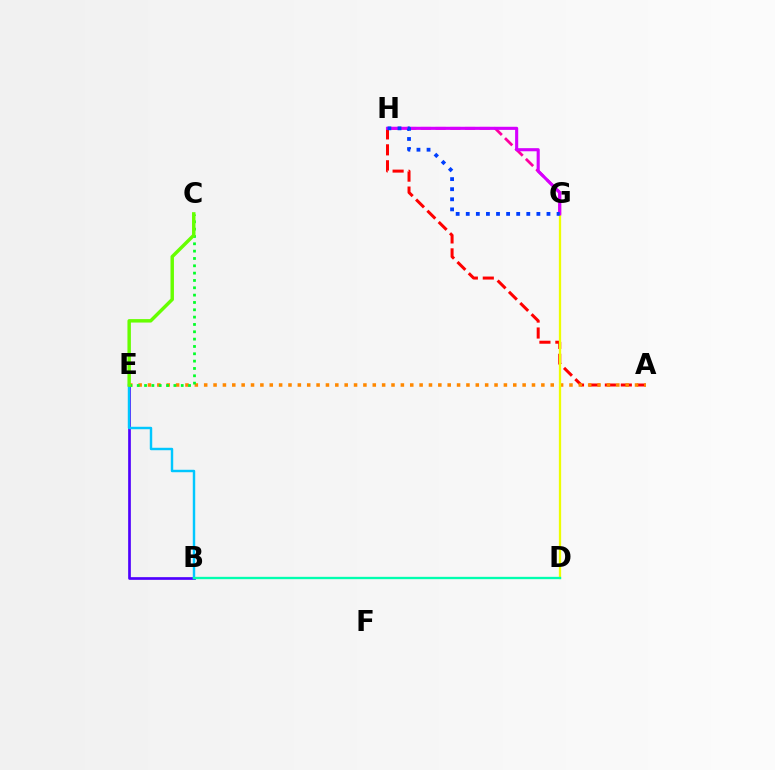{('A', 'H'): [{'color': '#ff0000', 'line_style': 'dashed', 'thickness': 2.17}], ('G', 'H'): [{'color': '#ff00a0', 'line_style': 'dashed', 'thickness': 2.0}, {'color': '#d600ff', 'line_style': 'solid', 'thickness': 2.24}, {'color': '#003fff', 'line_style': 'dotted', 'thickness': 2.74}], ('B', 'E'): [{'color': '#4f00ff', 'line_style': 'solid', 'thickness': 1.93}, {'color': '#00c7ff', 'line_style': 'solid', 'thickness': 1.76}], ('A', 'E'): [{'color': '#ff8800', 'line_style': 'dotted', 'thickness': 2.54}], ('C', 'E'): [{'color': '#00ff27', 'line_style': 'dotted', 'thickness': 1.99}, {'color': '#66ff00', 'line_style': 'solid', 'thickness': 2.48}], ('D', 'G'): [{'color': '#eeff00', 'line_style': 'solid', 'thickness': 1.65}], ('B', 'D'): [{'color': '#00ffaf', 'line_style': 'solid', 'thickness': 1.67}]}